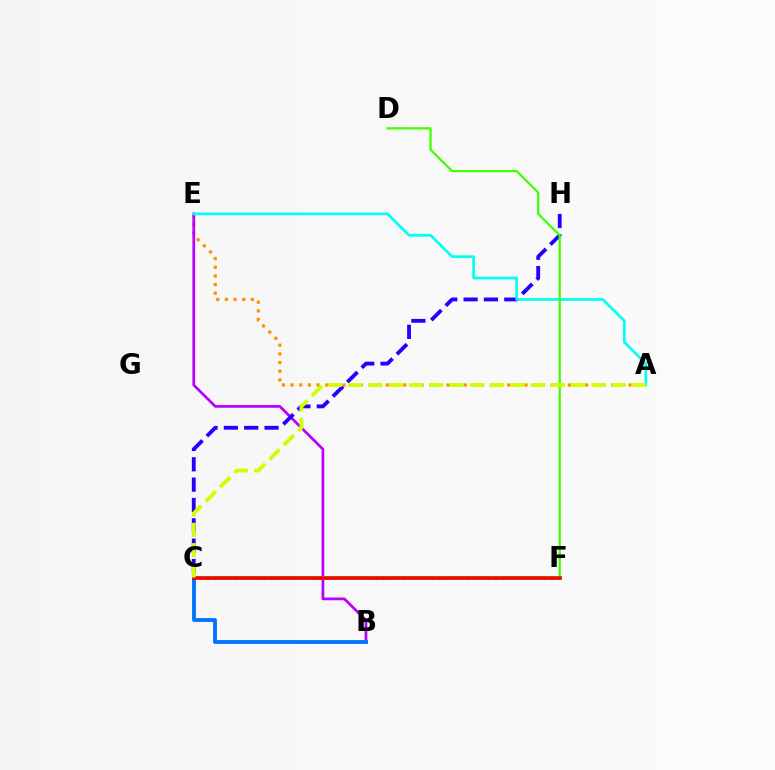{('A', 'E'): [{'color': '#ff9400', 'line_style': 'dotted', 'thickness': 2.35}, {'color': '#00fff6', 'line_style': 'solid', 'thickness': 1.96}], ('B', 'E'): [{'color': '#b900ff', 'line_style': 'solid', 'thickness': 1.96}], ('C', 'H'): [{'color': '#2500ff', 'line_style': 'dashed', 'thickness': 2.76}], ('C', 'F'): [{'color': '#00ff5c', 'line_style': 'solid', 'thickness': 2.66}, {'color': '#ff00ac', 'line_style': 'dotted', 'thickness': 1.91}, {'color': '#ff0000', 'line_style': 'solid', 'thickness': 2.52}], ('D', 'F'): [{'color': '#3dff00', 'line_style': 'solid', 'thickness': 1.6}], ('B', 'C'): [{'color': '#0074ff', 'line_style': 'solid', 'thickness': 2.78}], ('A', 'C'): [{'color': '#d1ff00', 'line_style': 'dashed', 'thickness': 2.76}]}